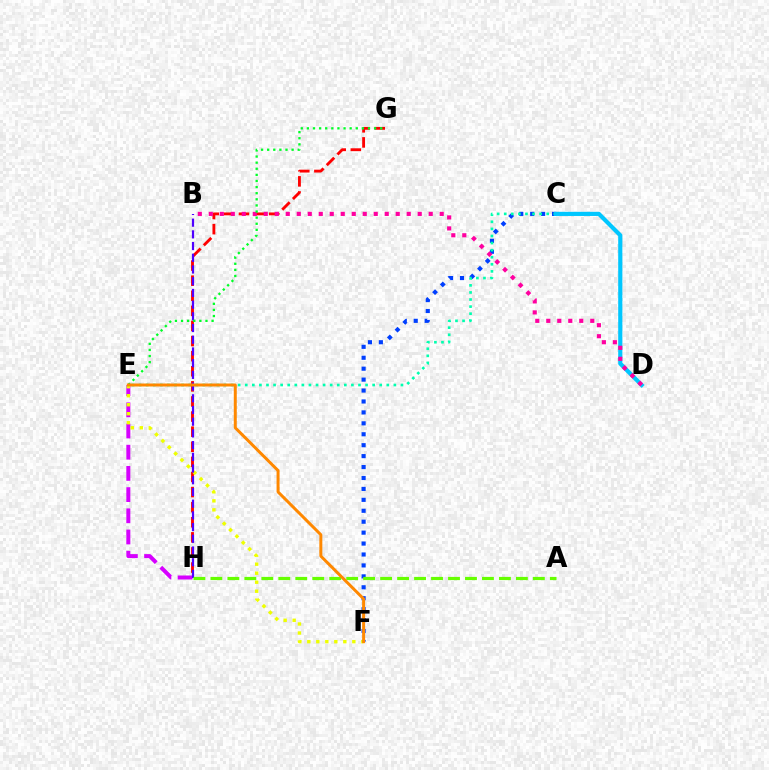{('C', 'F'): [{'color': '#003fff', 'line_style': 'dotted', 'thickness': 2.97}], ('G', 'H'): [{'color': '#ff0000', 'line_style': 'dashed', 'thickness': 2.05}], ('C', 'E'): [{'color': '#00ffaf', 'line_style': 'dotted', 'thickness': 1.92}], ('C', 'D'): [{'color': '#00c7ff', 'line_style': 'solid', 'thickness': 2.99}], ('E', 'H'): [{'color': '#d600ff', 'line_style': 'dashed', 'thickness': 2.88}], ('B', 'D'): [{'color': '#ff00a0', 'line_style': 'dotted', 'thickness': 2.99}], ('E', 'F'): [{'color': '#eeff00', 'line_style': 'dotted', 'thickness': 2.45}, {'color': '#ff8800', 'line_style': 'solid', 'thickness': 2.15}], ('B', 'H'): [{'color': '#4f00ff', 'line_style': 'dashed', 'thickness': 1.59}], ('A', 'H'): [{'color': '#66ff00', 'line_style': 'dashed', 'thickness': 2.31}], ('E', 'G'): [{'color': '#00ff27', 'line_style': 'dotted', 'thickness': 1.66}]}